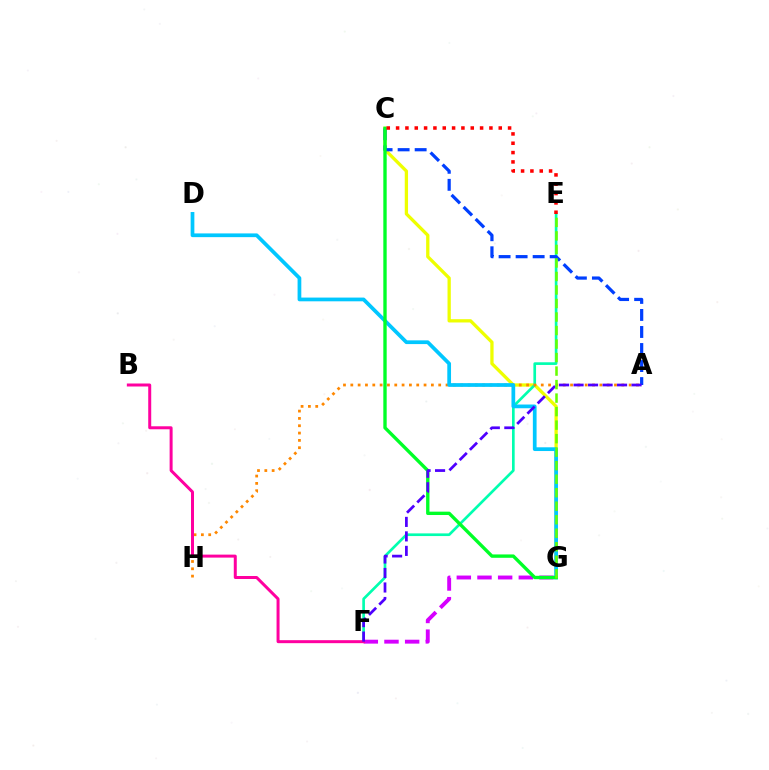{('C', 'G'): [{'color': '#eeff00', 'line_style': 'solid', 'thickness': 2.37}, {'color': '#00ff27', 'line_style': 'solid', 'thickness': 2.42}], ('E', 'F'): [{'color': '#00ffaf', 'line_style': 'solid', 'thickness': 1.92}], ('A', 'H'): [{'color': '#ff8800', 'line_style': 'dotted', 'thickness': 1.99}], ('A', 'C'): [{'color': '#003fff', 'line_style': 'dashed', 'thickness': 2.31}], ('D', 'G'): [{'color': '#00c7ff', 'line_style': 'solid', 'thickness': 2.69}], ('F', 'G'): [{'color': '#d600ff', 'line_style': 'dashed', 'thickness': 2.81}], ('B', 'F'): [{'color': '#ff00a0', 'line_style': 'solid', 'thickness': 2.15}], ('C', 'E'): [{'color': '#ff0000', 'line_style': 'dotted', 'thickness': 2.54}], ('A', 'F'): [{'color': '#4f00ff', 'line_style': 'dashed', 'thickness': 1.97}], ('E', 'G'): [{'color': '#66ff00', 'line_style': 'dashed', 'thickness': 1.84}]}